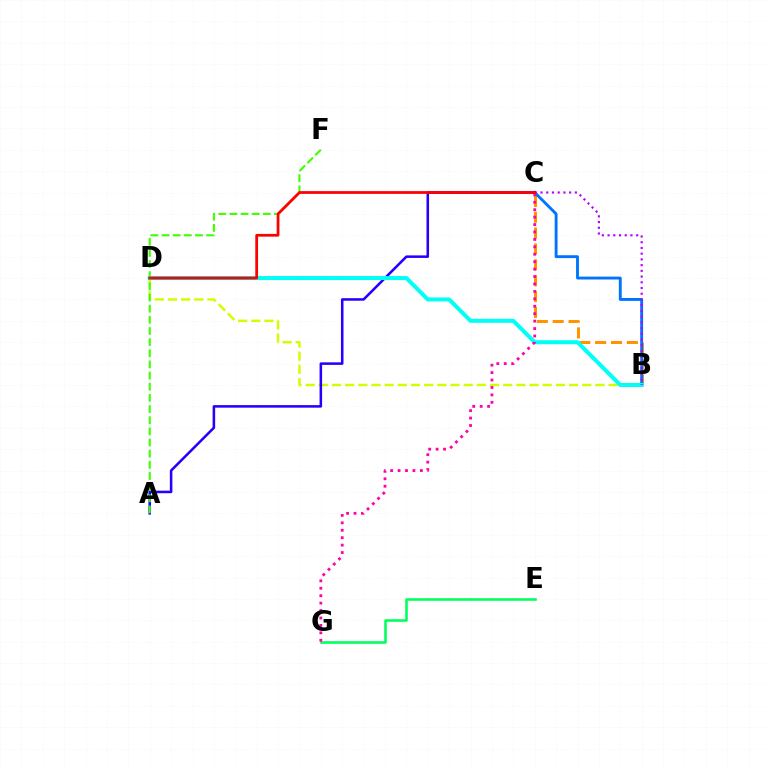{('B', 'D'): [{'color': '#d1ff00', 'line_style': 'dashed', 'thickness': 1.79}, {'color': '#00fff6', 'line_style': 'solid', 'thickness': 2.89}], ('B', 'C'): [{'color': '#ff9400', 'line_style': 'dashed', 'thickness': 2.16}, {'color': '#0074ff', 'line_style': 'solid', 'thickness': 2.07}, {'color': '#b900ff', 'line_style': 'dotted', 'thickness': 1.55}], ('A', 'C'): [{'color': '#2500ff', 'line_style': 'solid', 'thickness': 1.83}], ('A', 'F'): [{'color': '#3dff00', 'line_style': 'dashed', 'thickness': 1.52}], ('E', 'G'): [{'color': '#00ff5c', 'line_style': 'solid', 'thickness': 1.86}], ('C', 'G'): [{'color': '#ff00ac', 'line_style': 'dotted', 'thickness': 2.02}], ('C', 'D'): [{'color': '#ff0000', 'line_style': 'solid', 'thickness': 1.98}]}